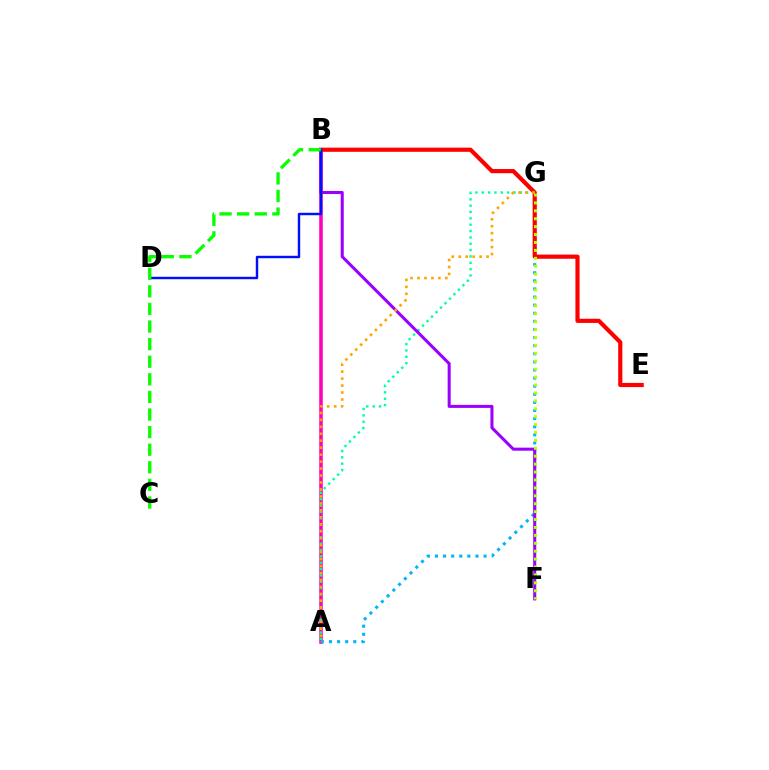{('A', 'B'): [{'color': '#ff00bd', 'line_style': 'solid', 'thickness': 2.56}], ('A', 'G'): [{'color': '#00b5ff', 'line_style': 'dotted', 'thickness': 2.2}, {'color': '#00ff9d', 'line_style': 'dotted', 'thickness': 1.72}, {'color': '#ffa500', 'line_style': 'dotted', 'thickness': 1.89}], ('B', 'E'): [{'color': '#ff0000', 'line_style': 'solid', 'thickness': 3.0}], ('B', 'F'): [{'color': '#9b00ff', 'line_style': 'solid', 'thickness': 2.19}], ('B', 'D'): [{'color': '#0010ff', 'line_style': 'solid', 'thickness': 1.75}], ('F', 'G'): [{'color': '#b3ff00', 'line_style': 'dotted', 'thickness': 2.15}], ('B', 'C'): [{'color': '#08ff00', 'line_style': 'dashed', 'thickness': 2.39}]}